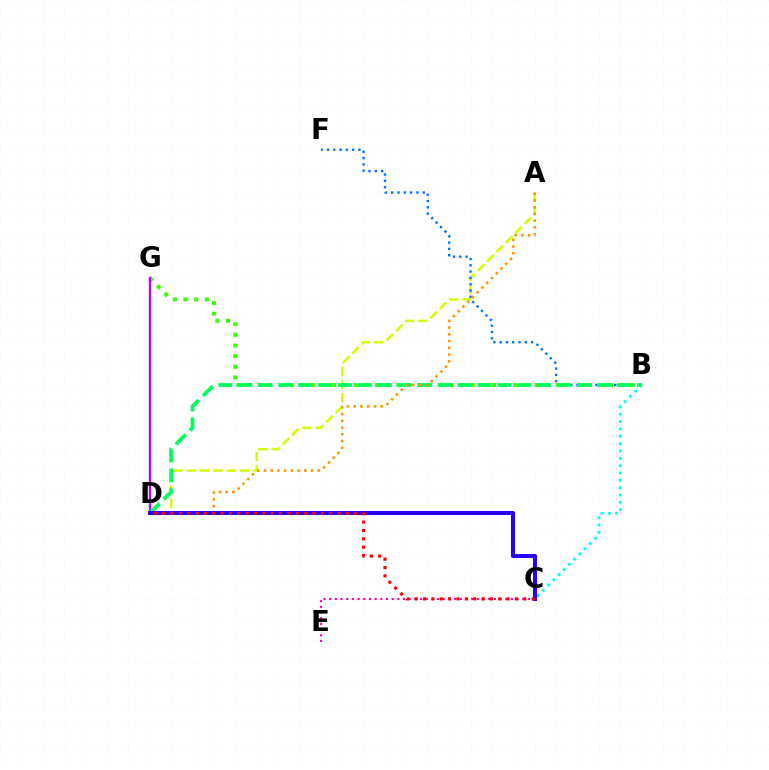{('A', 'D'): [{'color': '#d1ff00', 'line_style': 'dashed', 'thickness': 1.8}, {'color': '#ff9400', 'line_style': 'dotted', 'thickness': 1.83}], ('B', 'C'): [{'color': '#00fff6', 'line_style': 'dotted', 'thickness': 2.0}], ('C', 'E'): [{'color': '#ff00ac', 'line_style': 'dotted', 'thickness': 1.54}], ('B', 'F'): [{'color': '#0074ff', 'line_style': 'dotted', 'thickness': 1.71}], ('B', 'G'): [{'color': '#3dff00', 'line_style': 'dotted', 'thickness': 2.89}], ('D', 'G'): [{'color': '#b900ff', 'line_style': 'solid', 'thickness': 1.69}], ('B', 'D'): [{'color': '#00ff5c', 'line_style': 'dashed', 'thickness': 2.71}], ('C', 'D'): [{'color': '#2500ff', 'line_style': 'solid', 'thickness': 2.9}, {'color': '#ff0000', 'line_style': 'dotted', 'thickness': 2.27}]}